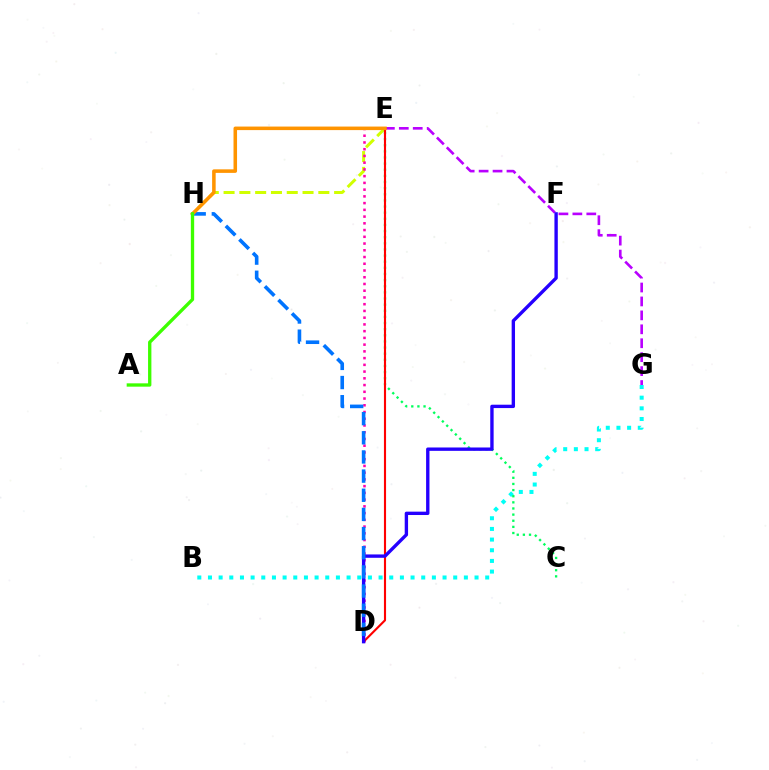{('E', 'H'): [{'color': '#d1ff00', 'line_style': 'dashed', 'thickness': 2.15}, {'color': '#ff9400', 'line_style': 'solid', 'thickness': 2.55}], ('B', 'G'): [{'color': '#00fff6', 'line_style': 'dotted', 'thickness': 2.9}], ('D', 'E'): [{'color': '#ff00ac', 'line_style': 'dotted', 'thickness': 1.83}, {'color': '#ff0000', 'line_style': 'solid', 'thickness': 1.53}], ('E', 'G'): [{'color': '#b900ff', 'line_style': 'dashed', 'thickness': 1.89}], ('C', 'E'): [{'color': '#00ff5c', 'line_style': 'dotted', 'thickness': 1.67}], ('D', 'F'): [{'color': '#2500ff', 'line_style': 'solid', 'thickness': 2.42}], ('D', 'H'): [{'color': '#0074ff', 'line_style': 'dashed', 'thickness': 2.6}], ('A', 'H'): [{'color': '#3dff00', 'line_style': 'solid', 'thickness': 2.39}]}